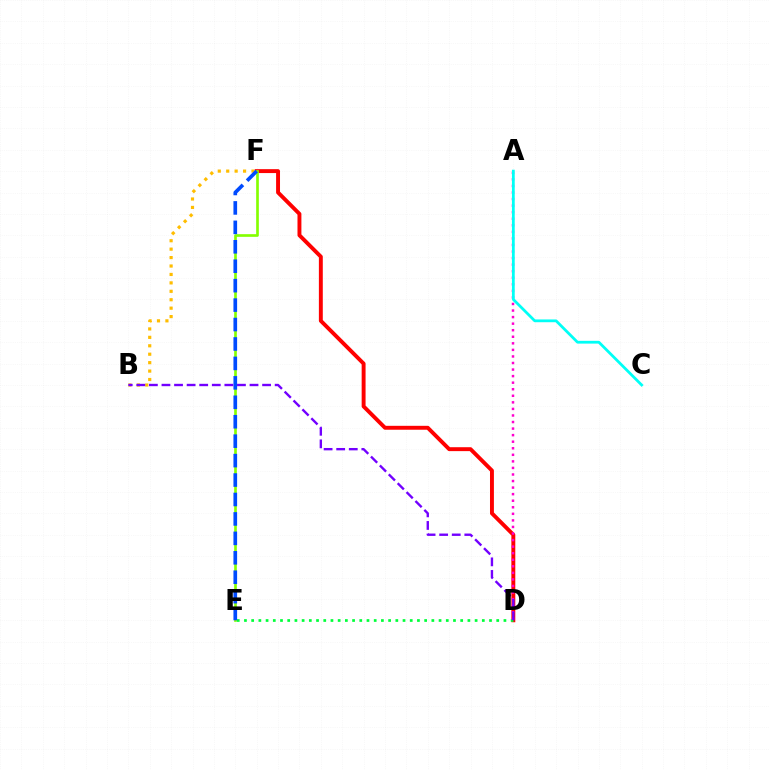{('D', 'F'): [{'color': '#ff0000', 'line_style': 'solid', 'thickness': 2.82}], ('B', 'F'): [{'color': '#ffbd00', 'line_style': 'dotted', 'thickness': 2.29}], ('E', 'F'): [{'color': '#84ff00', 'line_style': 'solid', 'thickness': 1.92}, {'color': '#004bff', 'line_style': 'dashed', 'thickness': 2.64}], ('D', 'E'): [{'color': '#00ff39', 'line_style': 'dotted', 'thickness': 1.96}], ('A', 'D'): [{'color': '#ff00cf', 'line_style': 'dotted', 'thickness': 1.78}], ('B', 'D'): [{'color': '#7200ff', 'line_style': 'dashed', 'thickness': 1.71}], ('A', 'C'): [{'color': '#00fff6', 'line_style': 'solid', 'thickness': 2.0}]}